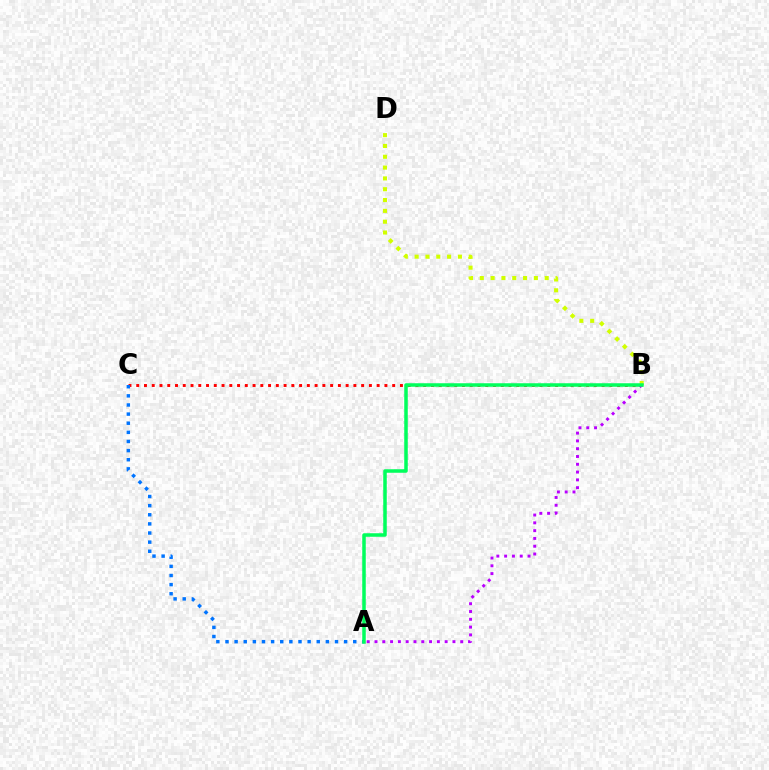{('B', 'C'): [{'color': '#ff0000', 'line_style': 'dotted', 'thickness': 2.11}], ('A', 'B'): [{'color': '#b900ff', 'line_style': 'dotted', 'thickness': 2.12}, {'color': '#00ff5c', 'line_style': 'solid', 'thickness': 2.53}], ('B', 'D'): [{'color': '#d1ff00', 'line_style': 'dotted', 'thickness': 2.94}], ('A', 'C'): [{'color': '#0074ff', 'line_style': 'dotted', 'thickness': 2.48}]}